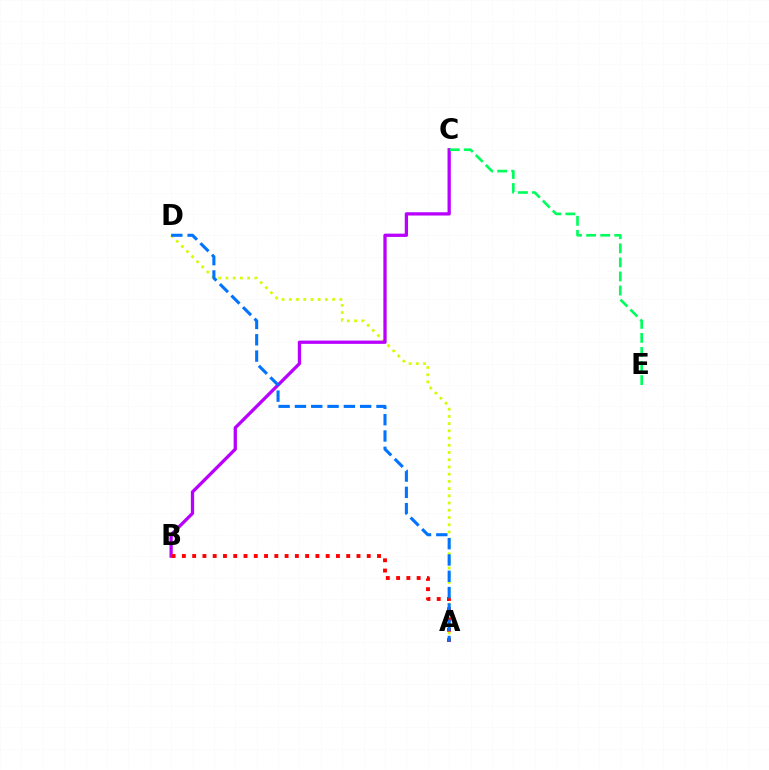{('A', 'D'): [{'color': '#d1ff00', 'line_style': 'dotted', 'thickness': 1.96}, {'color': '#0074ff', 'line_style': 'dashed', 'thickness': 2.22}], ('B', 'C'): [{'color': '#b900ff', 'line_style': 'solid', 'thickness': 2.36}], ('A', 'B'): [{'color': '#ff0000', 'line_style': 'dotted', 'thickness': 2.79}], ('C', 'E'): [{'color': '#00ff5c', 'line_style': 'dashed', 'thickness': 1.91}]}